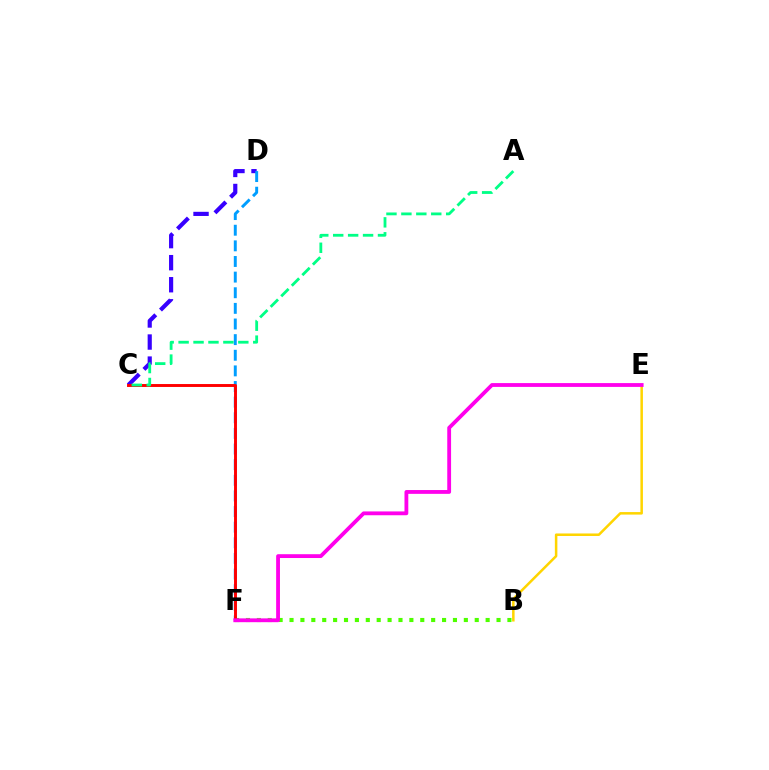{('C', 'D'): [{'color': '#3700ff', 'line_style': 'dashed', 'thickness': 3.0}], ('B', 'F'): [{'color': '#4fff00', 'line_style': 'dotted', 'thickness': 2.96}], ('D', 'F'): [{'color': '#009eff', 'line_style': 'dashed', 'thickness': 2.12}], ('C', 'F'): [{'color': '#ff0000', 'line_style': 'solid', 'thickness': 2.11}], ('A', 'C'): [{'color': '#00ff86', 'line_style': 'dashed', 'thickness': 2.03}], ('B', 'E'): [{'color': '#ffd500', 'line_style': 'solid', 'thickness': 1.81}], ('E', 'F'): [{'color': '#ff00ed', 'line_style': 'solid', 'thickness': 2.75}]}